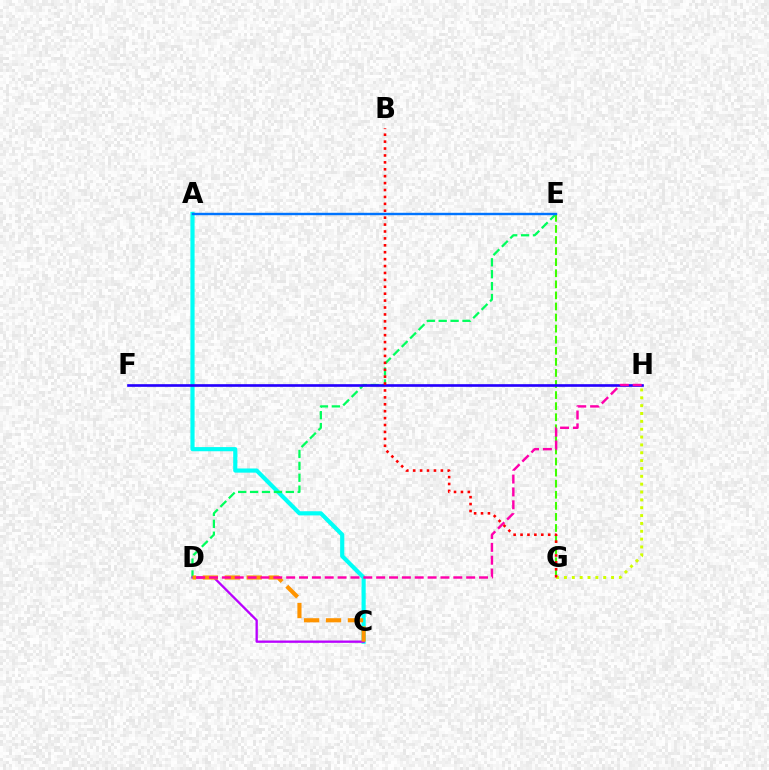{('A', 'C'): [{'color': '#00fff6', 'line_style': 'solid', 'thickness': 2.99}], ('D', 'E'): [{'color': '#00ff5c', 'line_style': 'dashed', 'thickness': 1.62}], ('E', 'G'): [{'color': '#3dff00', 'line_style': 'dashed', 'thickness': 1.5}], ('F', 'H'): [{'color': '#2500ff', 'line_style': 'solid', 'thickness': 1.91}], ('A', 'E'): [{'color': '#0074ff', 'line_style': 'solid', 'thickness': 1.74}], ('C', 'D'): [{'color': '#b900ff', 'line_style': 'solid', 'thickness': 1.67}, {'color': '#ff9400', 'line_style': 'dashed', 'thickness': 2.98}], ('D', 'H'): [{'color': '#ff00ac', 'line_style': 'dashed', 'thickness': 1.75}], ('G', 'H'): [{'color': '#d1ff00', 'line_style': 'dotted', 'thickness': 2.13}], ('B', 'G'): [{'color': '#ff0000', 'line_style': 'dotted', 'thickness': 1.88}]}